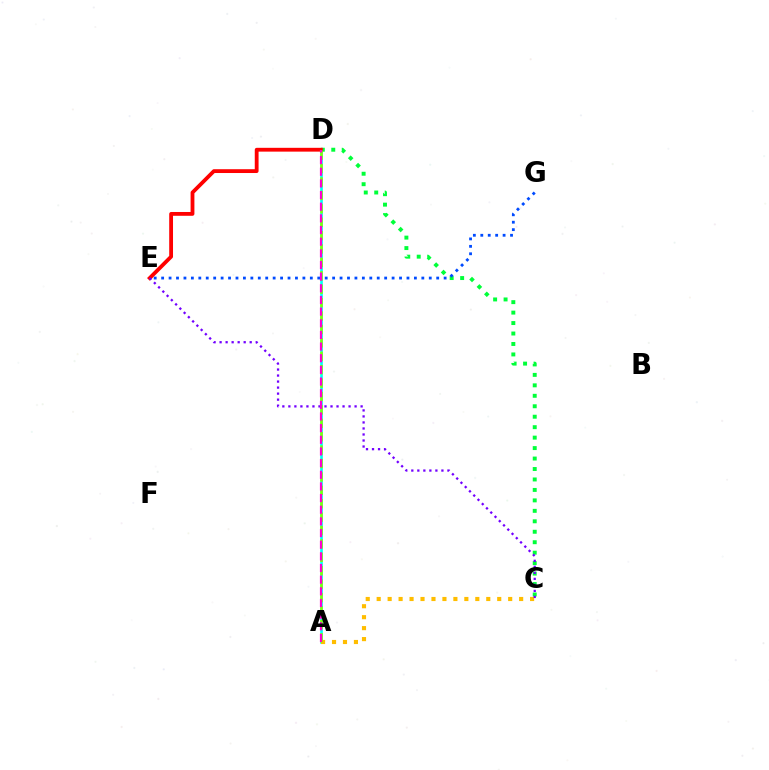{('A', 'D'): [{'color': '#00fff6', 'line_style': 'solid', 'thickness': 1.9}, {'color': '#84ff00', 'line_style': 'dashed', 'thickness': 1.82}, {'color': '#ff00cf', 'line_style': 'dashed', 'thickness': 1.58}], ('C', 'D'): [{'color': '#00ff39', 'line_style': 'dotted', 'thickness': 2.84}], ('E', 'G'): [{'color': '#004bff', 'line_style': 'dotted', 'thickness': 2.02}], ('D', 'E'): [{'color': '#ff0000', 'line_style': 'solid', 'thickness': 2.74}], ('A', 'C'): [{'color': '#ffbd00', 'line_style': 'dotted', 'thickness': 2.98}], ('C', 'E'): [{'color': '#7200ff', 'line_style': 'dotted', 'thickness': 1.64}]}